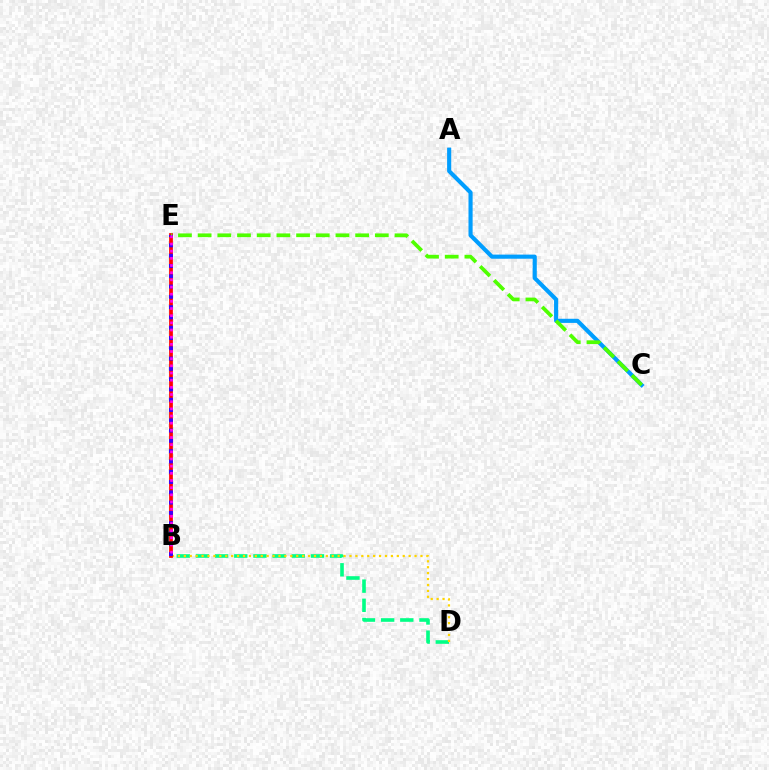{('A', 'C'): [{'color': '#009eff', 'line_style': 'solid', 'thickness': 2.97}], ('B', 'D'): [{'color': '#00ff86', 'line_style': 'dashed', 'thickness': 2.6}, {'color': '#ffd500', 'line_style': 'dotted', 'thickness': 1.61}], ('B', 'E'): [{'color': '#ff0000', 'line_style': 'solid', 'thickness': 2.69}, {'color': '#3700ff', 'line_style': 'dotted', 'thickness': 2.8}, {'color': '#ff00ed', 'line_style': 'dotted', 'thickness': 1.95}], ('C', 'E'): [{'color': '#4fff00', 'line_style': 'dashed', 'thickness': 2.67}]}